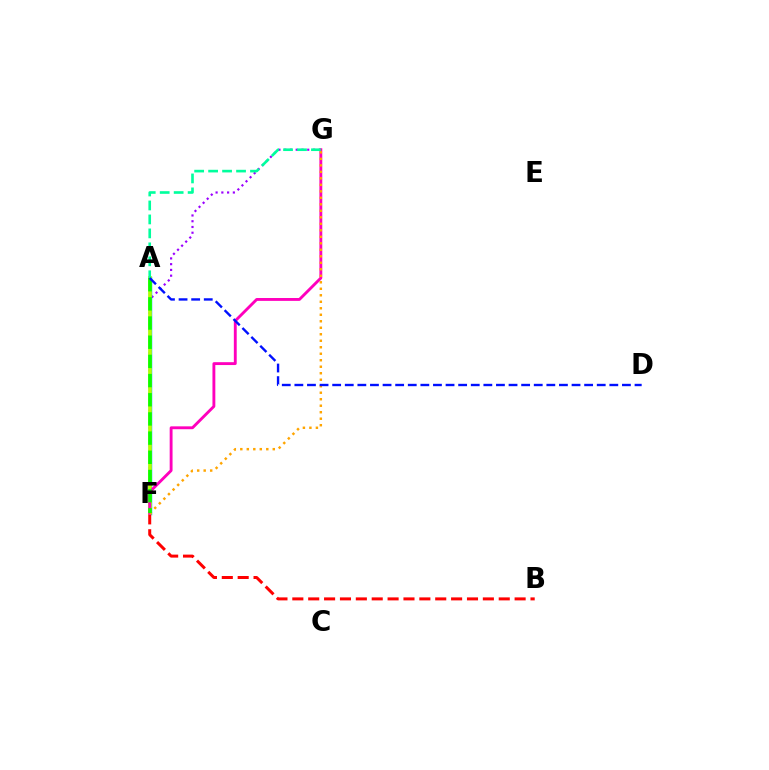{('F', 'G'): [{'color': '#9b00ff', 'line_style': 'dotted', 'thickness': 1.56}, {'color': '#ff00bd', 'line_style': 'solid', 'thickness': 2.07}, {'color': '#ffa500', 'line_style': 'dotted', 'thickness': 1.77}], ('A', 'F'): [{'color': '#00b5ff', 'line_style': 'solid', 'thickness': 2.49}, {'color': '#b3ff00', 'line_style': 'solid', 'thickness': 2.65}, {'color': '#08ff00', 'line_style': 'dashed', 'thickness': 2.61}], ('B', 'F'): [{'color': '#ff0000', 'line_style': 'dashed', 'thickness': 2.16}], ('A', 'G'): [{'color': '#00ff9d', 'line_style': 'dashed', 'thickness': 1.9}], ('A', 'D'): [{'color': '#0010ff', 'line_style': 'dashed', 'thickness': 1.71}]}